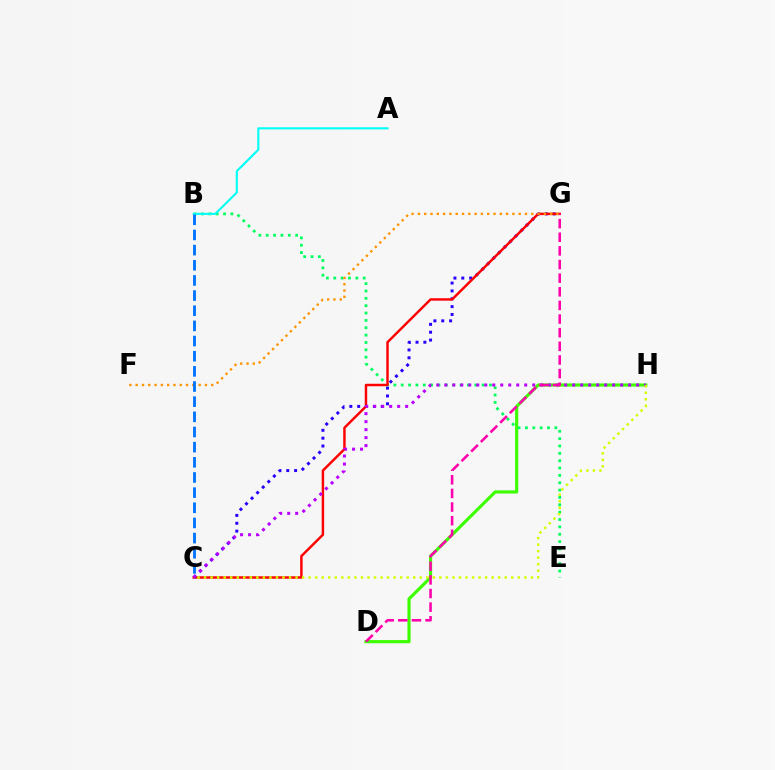{('C', 'G'): [{'color': '#2500ff', 'line_style': 'dotted', 'thickness': 2.13}, {'color': '#ff0000', 'line_style': 'solid', 'thickness': 1.77}], ('D', 'H'): [{'color': '#3dff00', 'line_style': 'solid', 'thickness': 2.27}], ('B', 'E'): [{'color': '#00ff5c', 'line_style': 'dotted', 'thickness': 2.0}], ('F', 'G'): [{'color': '#ff9400', 'line_style': 'dotted', 'thickness': 1.71}], ('C', 'H'): [{'color': '#b900ff', 'line_style': 'dotted', 'thickness': 2.17}, {'color': '#d1ff00', 'line_style': 'dotted', 'thickness': 1.78}], ('A', 'B'): [{'color': '#00fff6', 'line_style': 'solid', 'thickness': 1.51}], ('B', 'C'): [{'color': '#0074ff', 'line_style': 'dashed', 'thickness': 2.06}], ('D', 'G'): [{'color': '#ff00ac', 'line_style': 'dashed', 'thickness': 1.85}]}